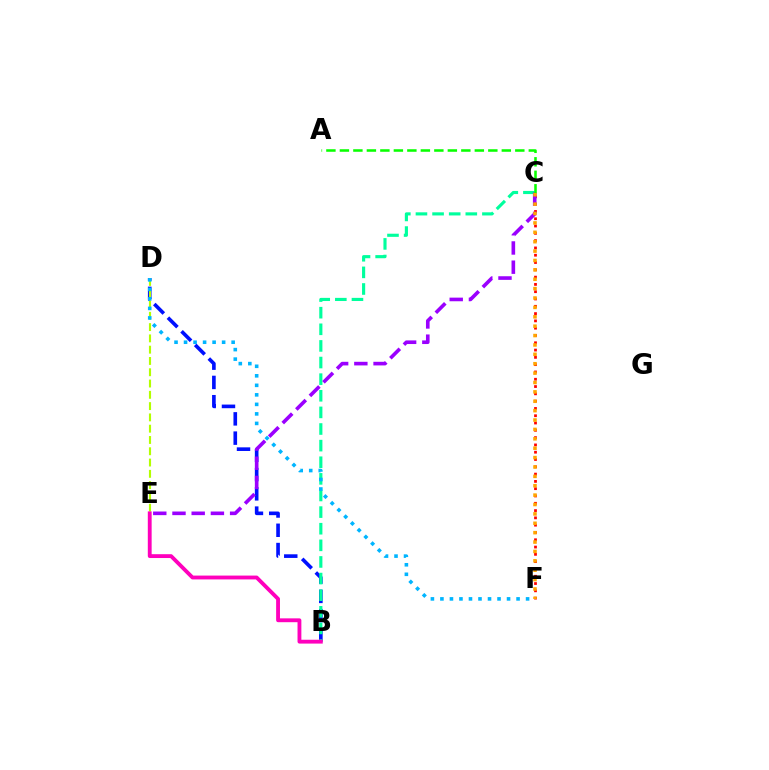{('B', 'D'): [{'color': '#0010ff', 'line_style': 'dashed', 'thickness': 2.62}], ('C', 'F'): [{'color': '#ff0000', 'line_style': 'dotted', 'thickness': 1.98}, {'color': '#ffa500', 'line_style': 'dotted', 'thickness': 2.55}], ('D', 'E'): [{'color': '#b3ff00', 'line_style': 'dashed', 'thickness': 1.53}], ('B', 'C'): [{'color': '#00ff9d', 'line_style': 'dashed', 'thickness': 2.26}], ('C', 'E'): [{'color': '#9b00ff', 'line_style': 'dashed', 'thickness': 2.61}], ('D', 'F'): [{'color': '#00b5ff', 'line_style': 'dotted', 'thickness': 2.59}], ('A', 'C'): [{'color': '#08ff00', 'line_style': 'dashed', 'thickness': 1.83}], ('B', 'E'): [{'color': '#ff00bd', 'line_style': 'solid', 'thickness': 2.77}]}